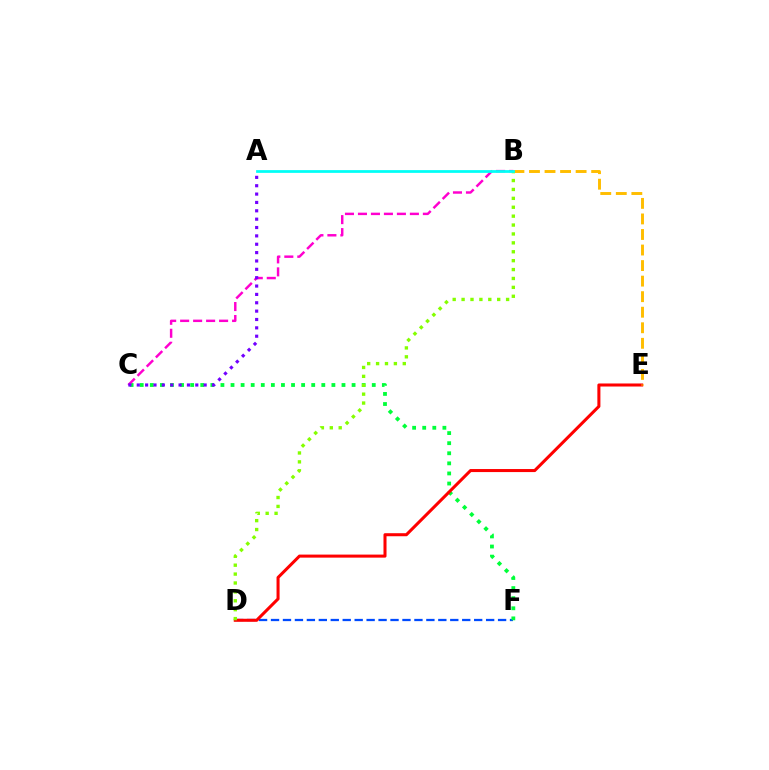{('D', 'F'): [{'color': '#004bff', 'line_style': 'dashed', 'thickness': 1.62}], ('C', 'F'): [{'color': '#00ff39', 'line_style': 'dotted', 'thickness': 2.74}], ('D', 'E'): [{'color': '#ff0000', 'line_style': 'solid', 'thickness': 2.19}], ('B', 'C'): [{'color': '#ff00cf', 'line_style': 'dashed', 'thickness': 1.76}], ('B', 'E'): [{'color': '#ffbd00', 'line_style': 'dashed', 'thickness': 2.11}], ('A', 'C'): [{'color': '#7200ff', 'line_style': 'dotted', 'thickness': 2.27}], ('B', 'D'): [{'color': '#84ff00', 'line_style': 'dotted', 'thickness': 2.42}], ('A', 'B'): [{'color': '#00fff6', 'line_style': 'solid', 'thickness': 1.98}]}